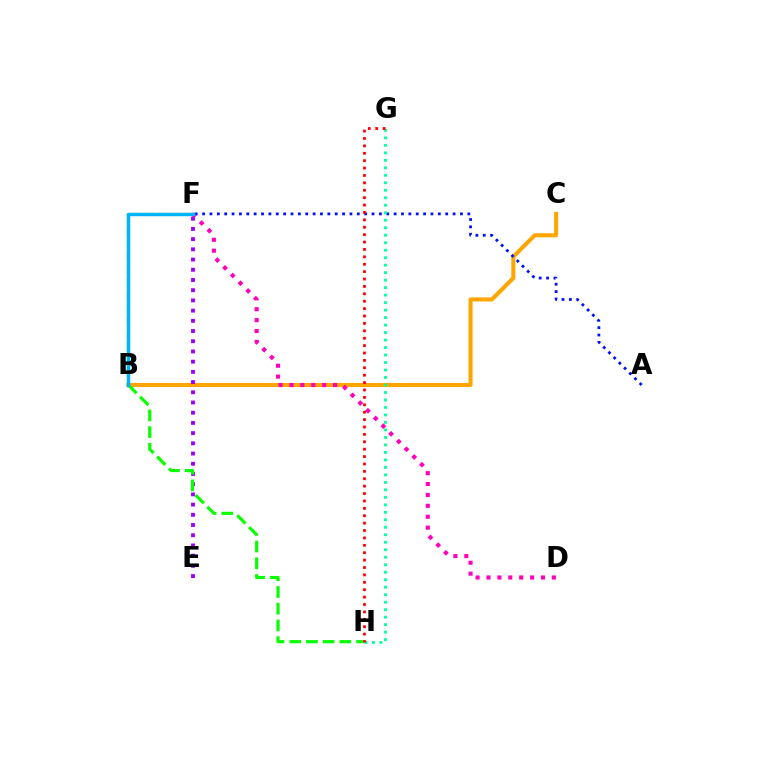{('B', 'F'): [{'color': '#b3ff00', 'line_style': 'dashed', 'thickness': 1.75}, {'color': '#00b5ff', 'line_style': 'solid', 'thickness': 2.48}], ('B', 'C'): [{'color': '#ffa500', 'line_style': 'solid', 'thickness': 2.92}], ('E', 'F'): [{'color': '#9b00ff', 'line_style': 'dotted', 'thickness': 2.77}], ('B', 'H'): [{'color': '#08ff00', 'line_style': 'dashed', 'thickness': 2.27}], ('A', 'F'): [{'color': '#0010ff', 'line_style': 'dotted', 'thickness': 2.0}], ('G', 'H'): [{'color': '#00ff9d', 'line_style': 'dotted', 'thickness': 2.03}, {'color': '#ff0000', 'line_style': 'dotted', 'thickness': 2.01}], ('D', 'F'): [{'color': '#ff00bd', 'line_style': 'dotted', 'thickness': 2.96}]}